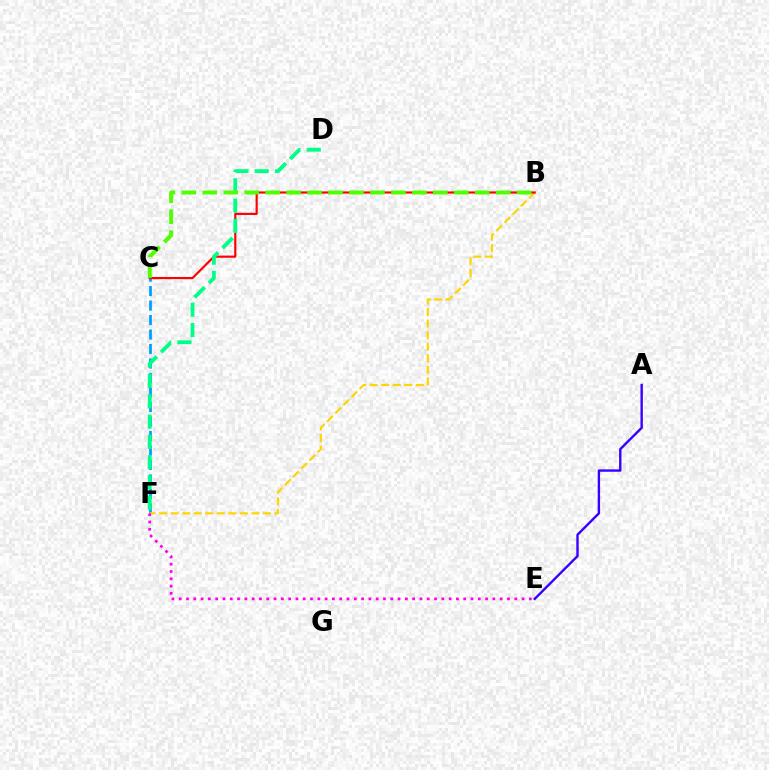{('C', 'F'): [{'color': '#009eff', 'line_style': 'dashed', 'thickness': 1.97}], ('A', 'E'): [{'color': '#3700ff', 'line_style': 'solid', 'thickness': 1.72}], ('B', 'F'): [{'color': '#ffd500', 'line_style': 'dashed', 'thickness': 1.57}], ('E', 'F'): [{'color': '#ff00ed', 'line_style': 'dotted', 'thickness': 1.98}], ('B', 'C'): [{'color': '#ff0000', 'line_style': 'solid', 'thickness': 1.56}, {'color': '#4fff00', 'line_style': 'dashed', 'thickness': 2.85}], ('D', 'F'): [{'color': '#00ff86', 'line_style': 'dashed', 'thickness': 2.76}]}